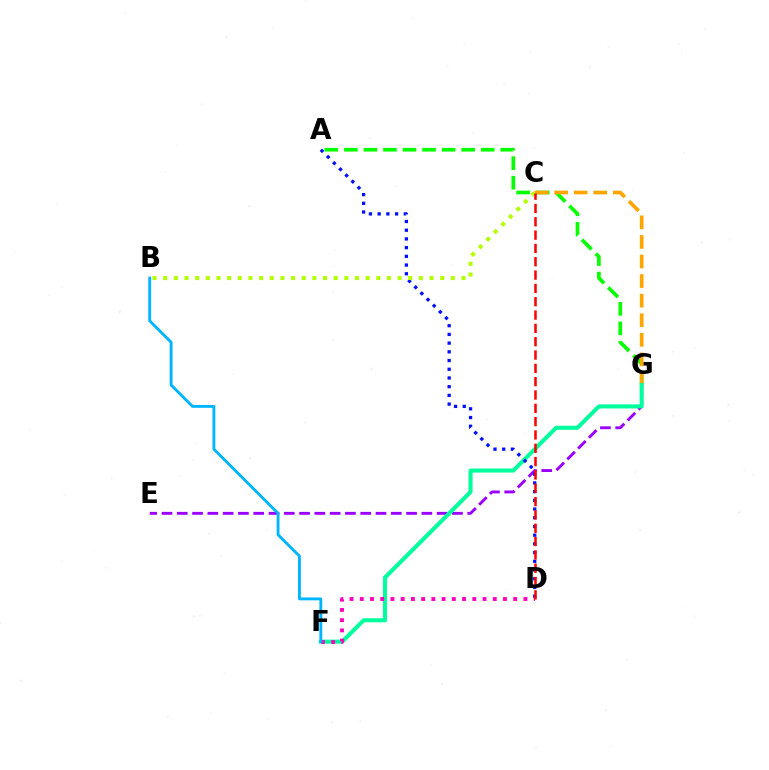{('E', 'G'): [{'color': '#9b00ff', 'line_style': 'dashed', 'thickness': 2.08}], ('A', 'G'): [{'color': '#08ff00', 'line_style': 'dashed', 'thickness': 2.66}], ('C', 'G'): [{'color': '#ffa500', 'line_style': 'dashed', 'thickness': 2.66}], ('F', 'G'): [{'color': '#00ff9d', 'line_style': 'solid', 'thickness': 2.92}], ('A', 'D'): [{'color': '#0010ff', 'line_style': 'dotted', 'thickness': 2.37}], ('B', 'C'): [{'color': '#b3ff00', 'line_style': 'dotted', 'thickness': 2.89}], ('D', 'F'): [{'color': '#ff00bd', 'line_style': 'dotted', 'thickness': 2.78}], ('B', 'F'): [{'color': '#00b5ff', 'line_style': 'solid', 'thickness': 2.07}], ('C', 'D'): [{'color': '#ff0000', 'line_style': 'dashed', 'thickness': 1.81}]}